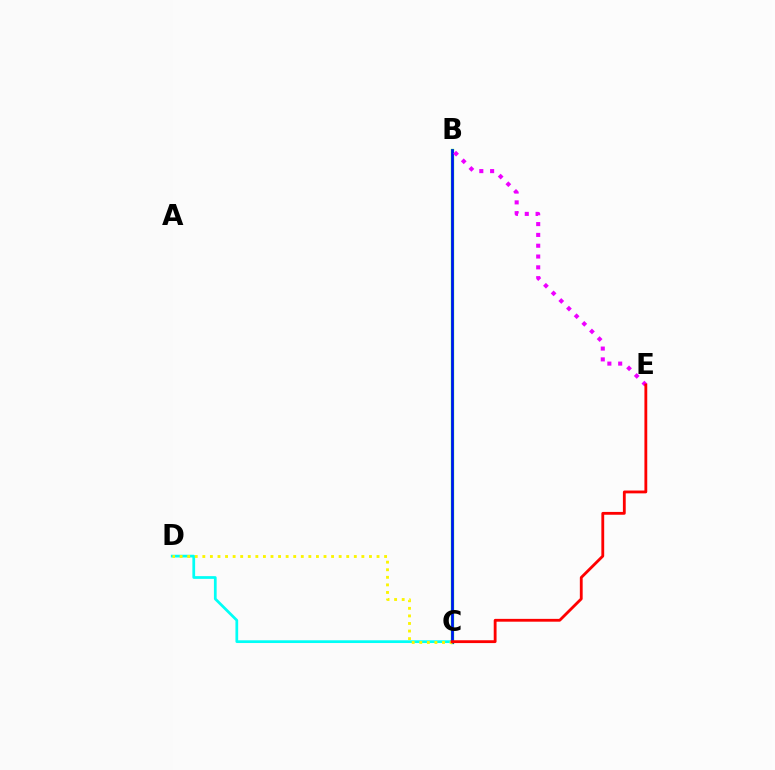{('B', 'C'): [{'color': '#08ff00', 'line_style': 'solid', 'thickness': 2.35}, {'color': '#0010ff', 'line_style': 'solid', 'thickness': 1.92}], ('C', 'D'): [{'color': '#00fff6', 'line_style': 'solid', 'thickness': 1.97}, {'color': '#fcf500', 'line_style': 'dotted', 'thickness': 2.06}], ('B', 'E'): [{'color': '#ee00ff', 'line_style': 'dotted', 'thickness': 2.94}], ('C', 'E'): [{'color': '#ff0000', 'line_style': 'solid', 'thickness': 2.03}]}